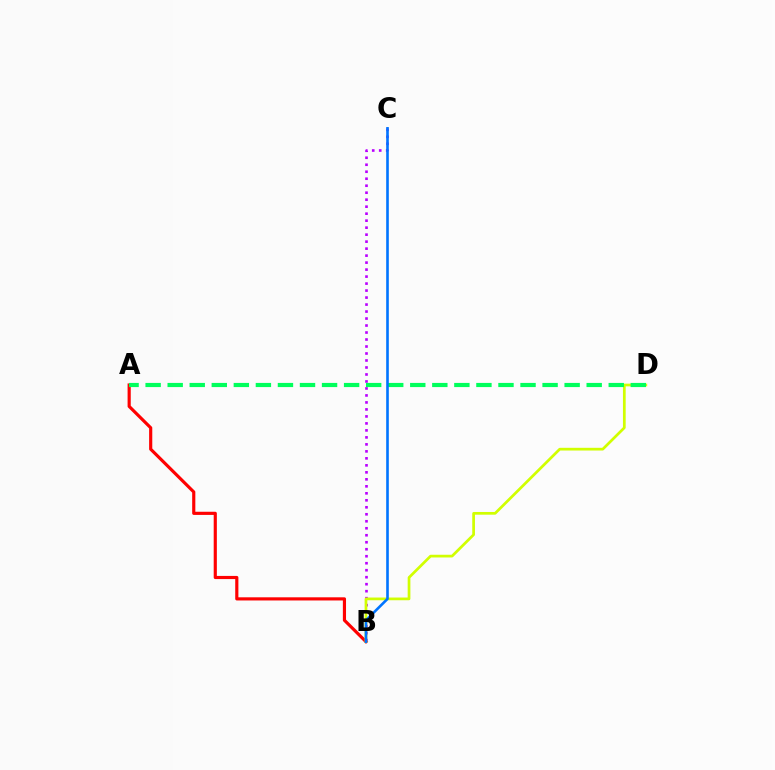{('A', 'B'): [{'color': '#ff0000', 'line_style': 'solid', 'thickness': 2.27}], ('B', 'C'): [{'color': '#b900ff', 'line_style': 'dotted', 'thickness': 1.9}, {'color': '#0074ff', 'line_style': 'solid', 'thickness': 1.88}], ('B', 'D'): [{'color': '#d1ff00', 'line_style': 'solid', 'thickness': 1.96}], ('A', 'D'): [{'color': '#00ff5c', 'line_style': 'dashed', 'thickness': 3.0}]}